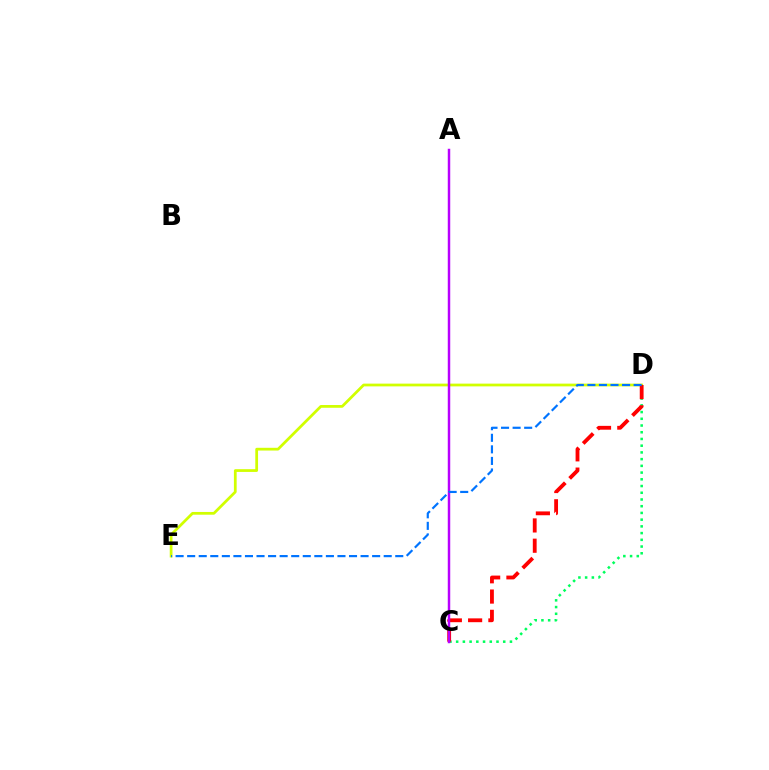{('C', 'D'): [{'color': '#00ff5c', 'line_style': 'dotted', 'thickness': 1.83}, {'color': '#ff0000', 'line_style': 'dashed', 'thickness': 2.75}], ('D', 'E'): [{'color': '#d1ff00', 'line_style': 'solid', 'thickness': 1.98}, {'color': '#0074ff', 'line_style': 'dashed', 'thickness': 1.57}], ('A', 'C'): [{'color': '#b900ff', 'line_style': 'solid', 'thickness': 1.78}]}